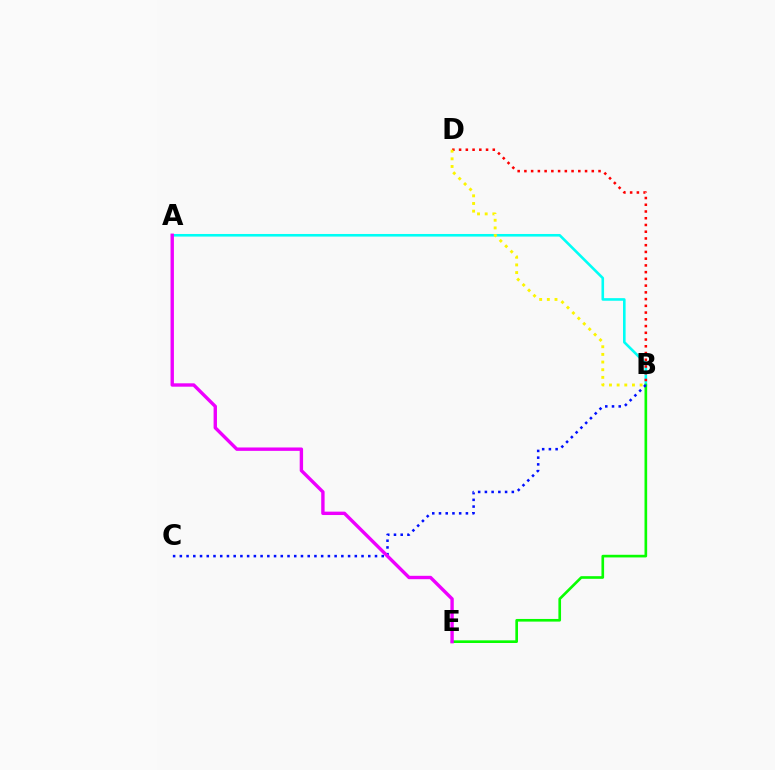{('A', 'B'): [{'color': '#00fff6', 'line_style': 'solid', 'thickness': 1.87}], ('B', 'E'): [{'color': '#08ff00', 'line_style': 'solid', 'thickness': 1.91}], ('B', 'C'): [{'color': '#0010ff', 'line_style': 'dotted', 'thickness': 1.83}], ('B', 'D'): [{'color': '#ff0000', 'line_style': 'dotted', 'thickness': 1.83}, {'color': '#fcf500', 'line_style': 'dotted', 'thickness': 2.08}], ('A', 'E'): [{'color': '#ee00ff', 'line_style': 'solid', 'thickness': 2.44}]}